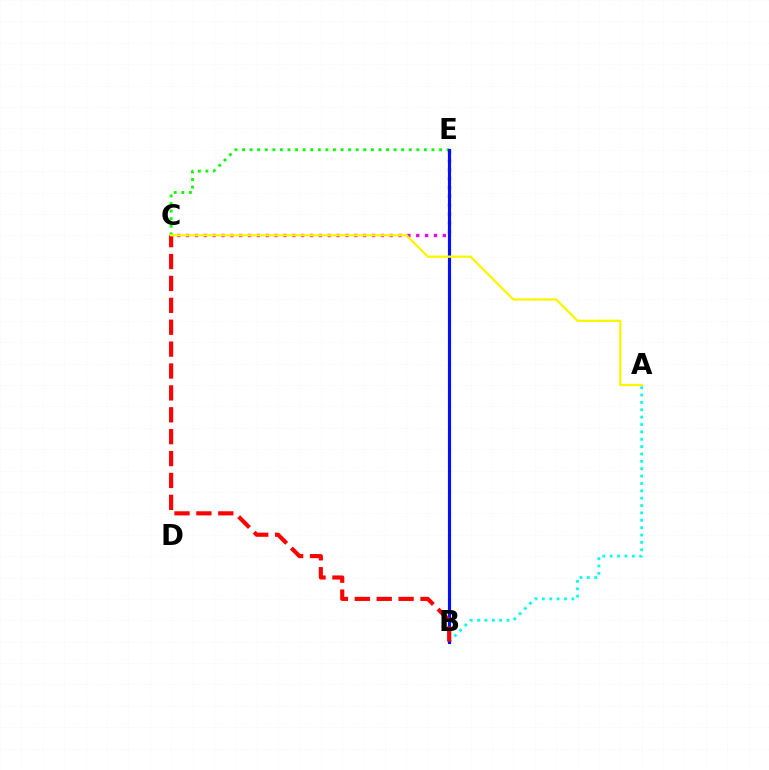{('C', 'E'): [{'color': '#08ff00', 'line_style': 'dotted', 'thickness': 2.06}, {'color': '#ee00ff', 'line_style': 'dotted', 'thickness': 2.41}], ('A', 'B'): [{'color': '#00fff6', 'line_style': 'dotted', 'thickness': 2.0}], ('B', 'E'): [{'color': '#0010ff', 'line_style': 'solid', 'thickness': 2.27}], ('B', 'C'): [{'color': '#ff0000', 'line_style': 'dashed', 'thickness': 2.97}], ('A', 'C'): [{'color': '#fcf500', 'line_style': 'solid', 'thickness': 1.64}]}